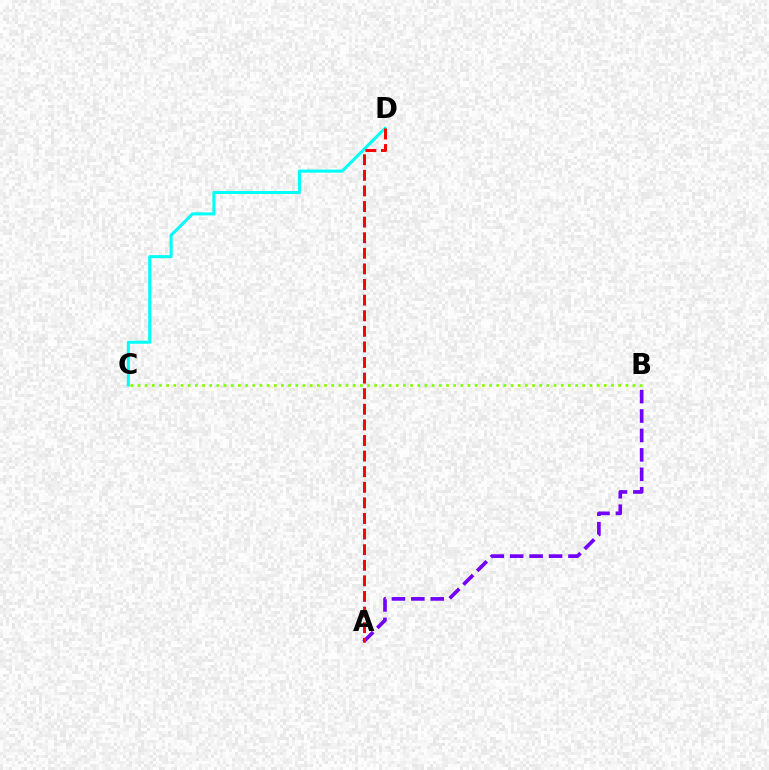{('A', 'B'): [{'color': '#7200ff', 'line_style': 'dashed', 'thickness': 2.64}], ('C', 'D'): [{'color': '#00fff6', 'line_style': 'solid', 'thickness': 2.2}], ('A', 'D'): [{'color': '#ff0000', 'line_style': 'dashed', 'thickness': 2.12}], ('B', 'C'): [{'color': '#84ff00', 'line_style': 'dotted', 'thickness': 1.95}]}